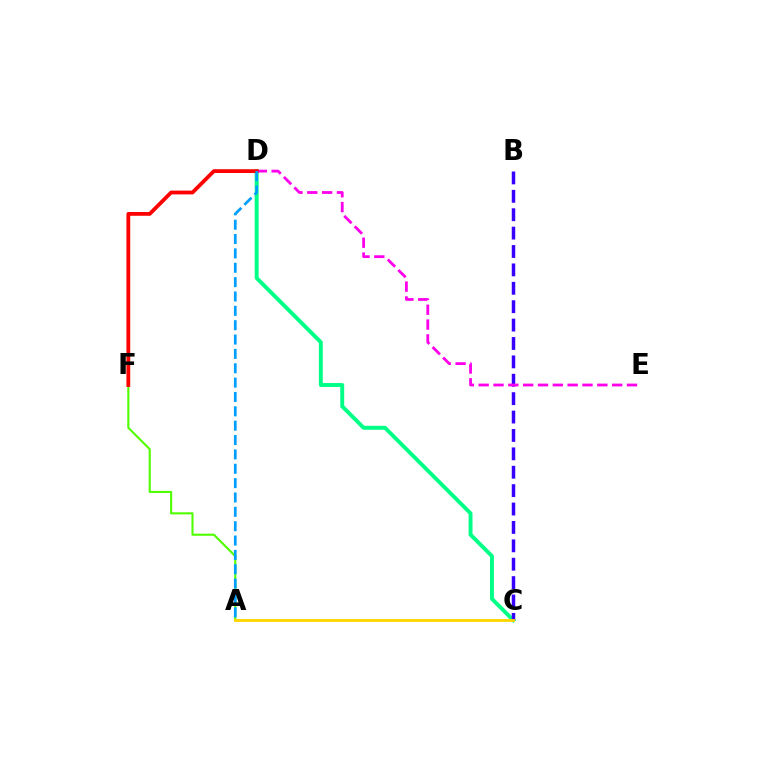{('C', 'D'): [{'color': '#00ff86', 'line_style': 'solid', 'thickness': 2.83}], ('B', 'C'): [{'color': '#3700ff', 'line_style': 'dashed', 'thickness': 2.5}], ('A', 'F'): [{'color': '#4fff00', 'line_style': 'solid', 'thickness': 1.51}], ('D', 'E'): [{'color': '#ff00ed', 'line_style': 'dashed', 'thickness': 2.01}], ('D', 'F'): [{'color': '#ff0000', 'line_style': 'solid', 'thickness': 2.73}], ('A', 'D'): [{'color': '#009eff', 'line_style': 'dashed', 'thickness': 1.95}], ('A', 'C'): [{'color': '#ffd500', 'line_style': 'solid', 'thickness': 2.03}]}